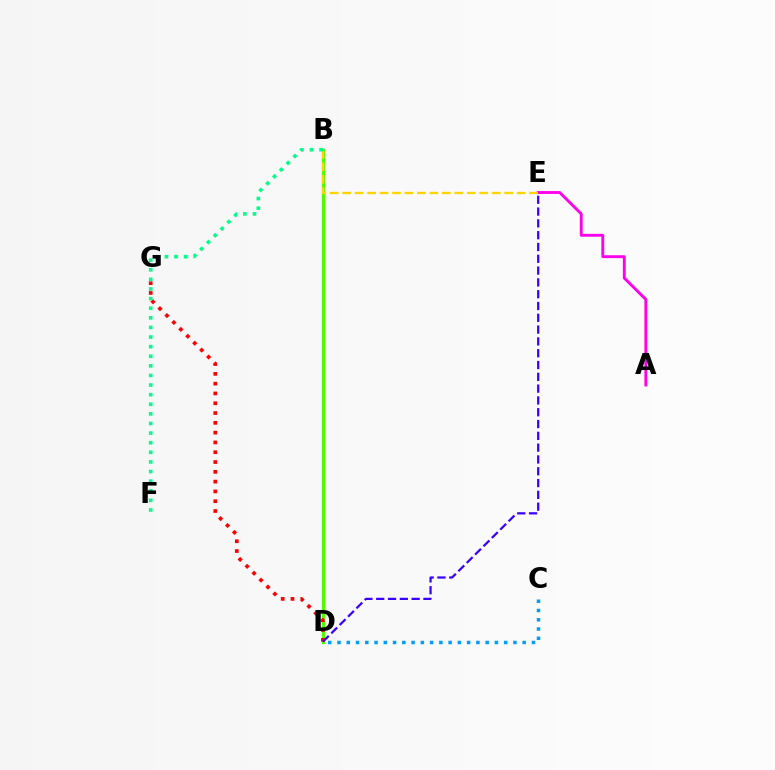{('B', 'D'): [{'color': '#4fff00', 'line_style': 'solid', 'thickness': 2.32}], ('A', 'E'): [{'color': '#ff00ed', 'line_style': 'solid', 'thickness': 2.07}], ('C', 'D'): [{'color': '#009eff', 'line_style': 'dotted', 'thickness': 2.52}], ('B', 'E'): [{'color': '#ffd500', 'line_style': 'dashed', 'thickness': 1.69}], ('D', 'G'): [{'color': '#ff0000', 'line_style': 'dotted', 'thickness': 2.66}], ('B', 'F'): [{'color': '#00ff86', 'line_style': 'dotted', 'thickness': 2.61}], ('D', 'E'): [{'color': '#3700ff', 'line_style': 'dashed', 'thickness': 1.6}]}